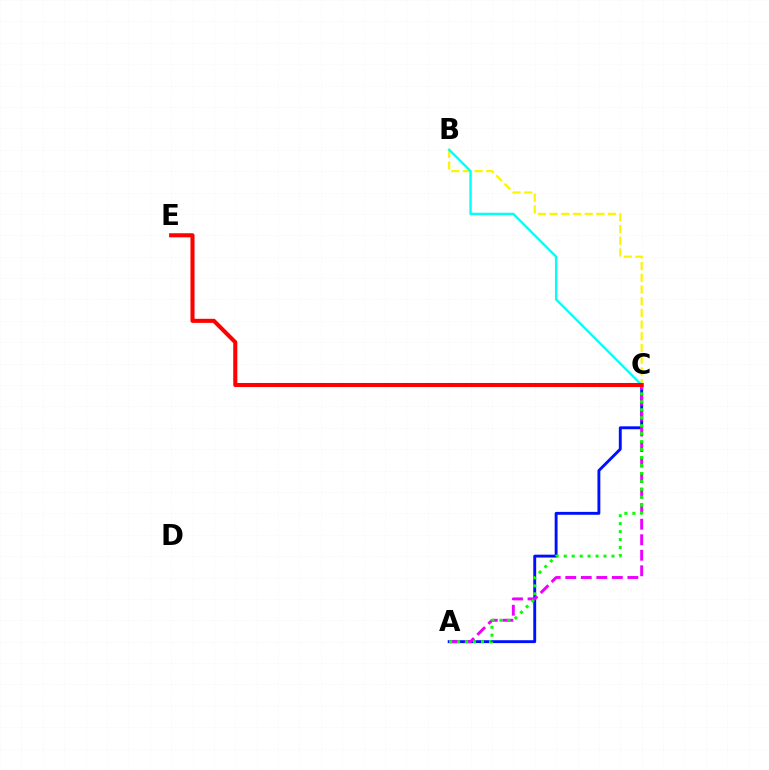{('B', 'C'): [{'color': '#fcf500', 'line_style': 'dashed', 'thickness': 1.59}, {'color': '#00fff6', 'line_style': 'solid', 'thickness': 1.68}], ('A', 'C'): [{'color': '#0010ff', 'line_style': 'solid', 'thickness': 2.09}, {'color': '#ee00ff', 'line_style': 'dashed', 'thickness': 2.11}, {'color': '#08ff00', 'line_style': 'dotted', 'thickness': 2.16}], ('C', 'E'): [{'color': '#ff0000', 'line_style': 'solid', 'thickness': 2.93}]}